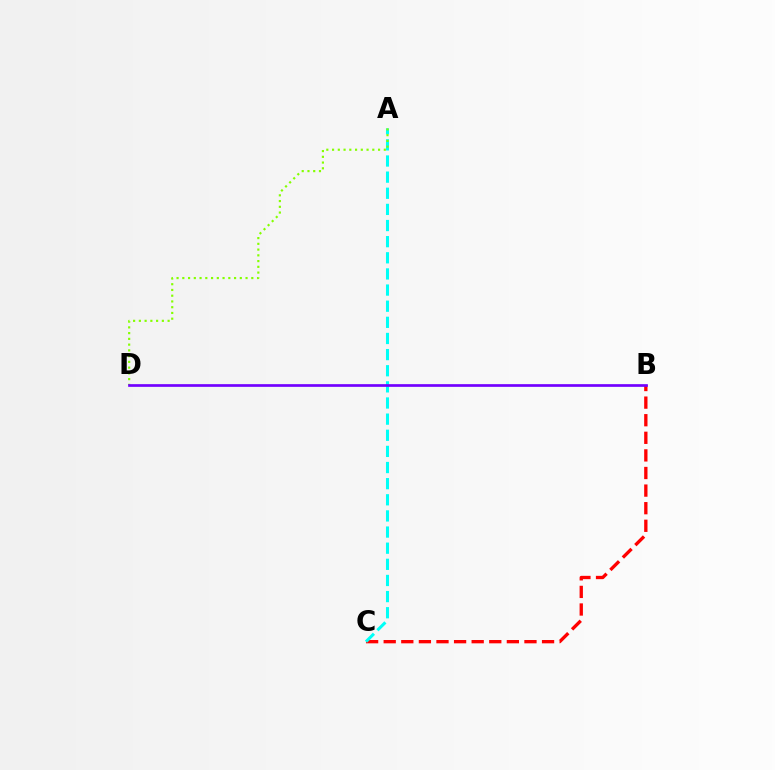{('B', 'C'): [{'color': '#ff0000', 'line_style': 'dashed', 'thickness': 2.39}], ('A', 'C'): [{'color': '#00fff6', 'line_style': 'dashed', 'thickness': 2.19}], ('A', 'D'): [{'color': '#84ff00', 'line_style': 'dotted', 'thickness': 1.56}], ('B', 'D'): [{'color': '#7200ff', 'line_style': 'solid', 'thickness': 1.94}]}